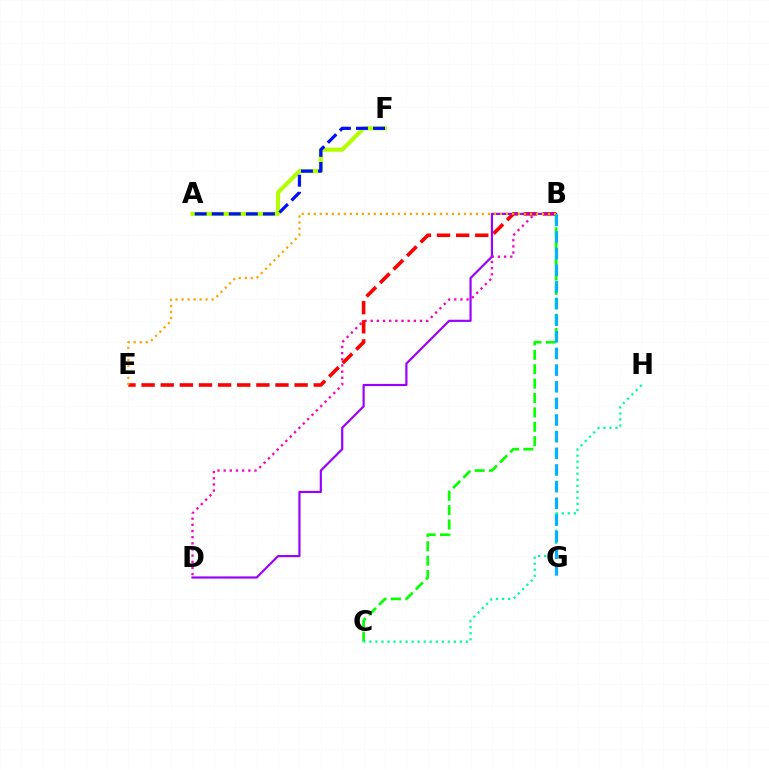{('B', 'D'): [{'color': '#ff00bd', 'line_style': 'dotted', 'thickness': 1.67}, {'color': '#9b00ff', 'line_style': 'solid', 'thickness': 1.57}], ('B', 'E'): [{'color': '#ff0000', 'line_style': 'dashed', 'thickness': 2.6}, {'color': '#ffa500', 'line_style': 'dotted', 'thickness': 1.63}], ('A', 'F'): [{'color': '#b3ff00', 'line_style': 'solid', 'thickness': 2.96}, {'color': '#0010ff', 'line_style': 'dashed', 'thickness': 2.32}], ('B', 'C'): [{'color': '#08ff00', 'line_style': 'dashed', 'thickness': 1.95}], ('C', 'H'): [{'color': '#00ff9d', 'line_style': 'dotted', 'thickness': 1.64}], ('B', 'G'): [{'color': '#00b5ff', 'line_style': 'dashed', 'thickness': 2.26}]}